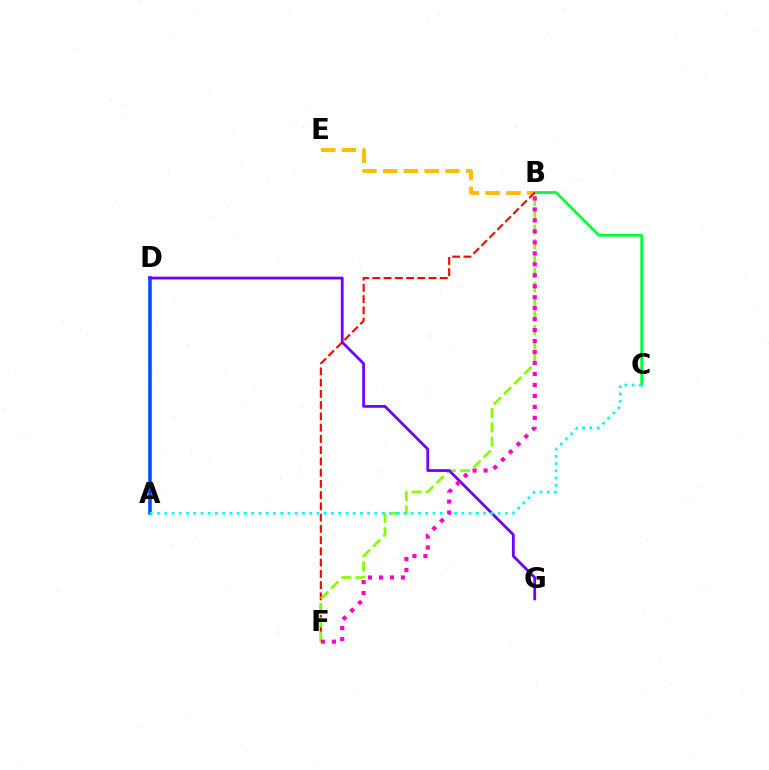{('B', 'C'): [{'color': '#00ff39', 'line_style': 'solid', 'thickness': 1.96}], ('B', 'E'): [{'color': '#ffbd00', 'line_style': 'dashed', 'thickness': 2.82}], ('A', 'D'): [{'color': '#004bff', 'line_style': 'solid', 'thickness': 2.56}], ('B', 'F'): [{'color': '#ff0000', 'line_style': 'dashed', 'thickness': 1.53}, {'color': '#84ff00', 'line_style': 'dashed', 'thickness': 1.95}, {'color': '#ff00cf', 'line_style': 'dotted', 'thickness': 2.98}], ('D', 'G'): [{'color': '#7200ff', 'line_style': 'solid', 'thickness': 2.0}], ('A', 'C'): [{'color': '#00fff6', 'line_style': 'dotted', 'thickness': 1.97}]}